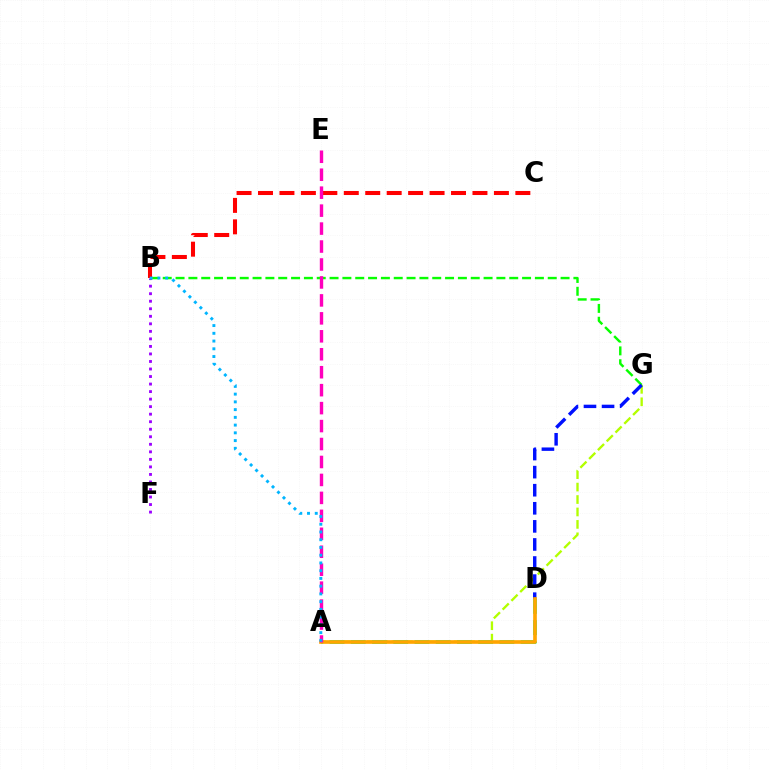{('A', 'G'): [{'color': '#b3ff00', 'line_style': 'dashed', 'thickness': 1.69}], ('B', 'F'): [{'color': '#9b00ff', 'line_style': 'dotted', 'thickness': 2.05}], ('B', 'G'): [{'color': '#08ff00', 'line_style': 'dashed', 'thickness': 1.74}], ('D', 'G'): [{'color': '#0010ff', 'line_style': 'dashed', 'thickness': 2.46}], ('A', 'D'): [{'color': '#00ff9d', 'line_style': 'dashed', 'thickness': 2.88}, {'color': '#ffa500', 'line_style': 'solid', 'thickness': 2.64}], ('B', 'C'): [{'color': '#ff0000', 'line_style': 'dashed', 'thickness': 2.91}], ('A', 'E'): [{'color': '#ff00bd', 'line_style': 'dashed', 'thickness': 2.44}], ('A', 'B'): [{'color': '#00b5ff', 'line_style': 'dotted', 'thickness': 2.1}]}